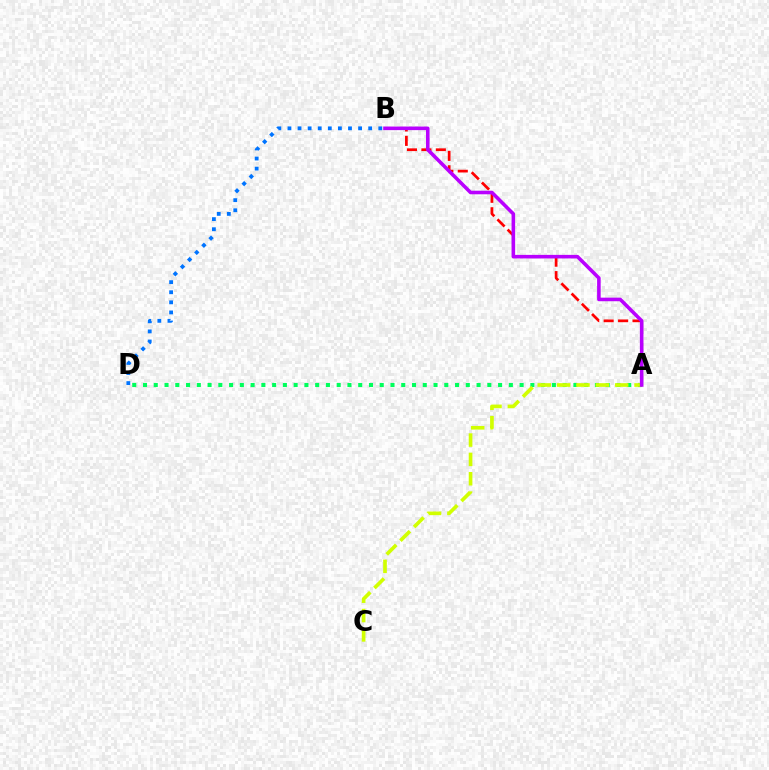{('A', 'B'): [{'color': '#ff0000', 'line_style': 'dashed', 'thickness': 1.96}, {'color': '#b900ff', 'line_style': 'solid', 'thickness': 2.58}], ('A', 'D'): [{'color': '#00ff5c', 'line_style': 'dotted', 'thickness': 2.92}], ('A', 'C'): [{'color': '#d1ff00', 'line_style': 'dashed', 'thickness': 2.63}], ('B', 'D'): [{'color': '#0074ff', 'line_style': 'dotted', 'thickness': 2.74}]}